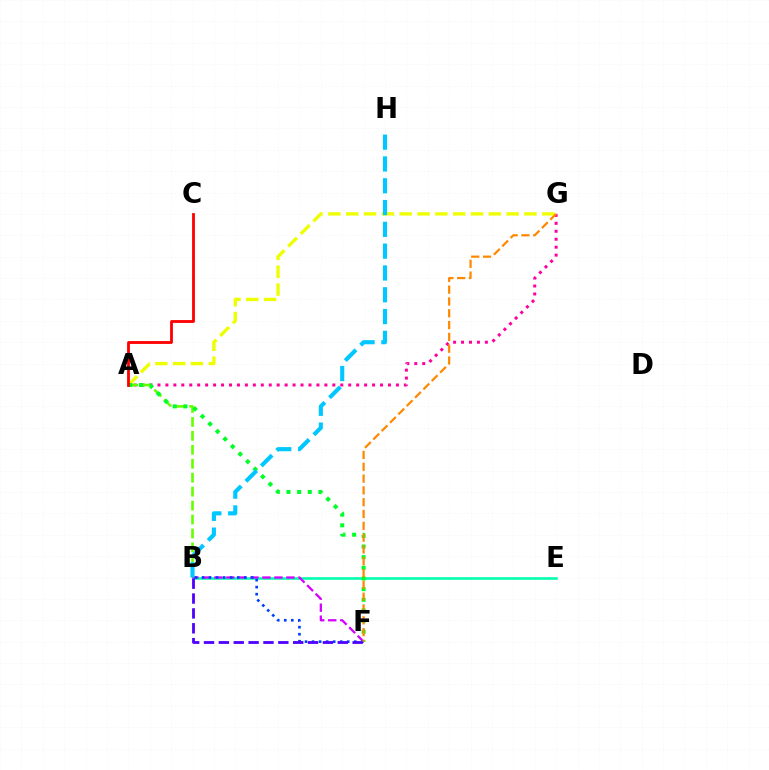{('B', 'E'): [{'color': '#00ffaf', 'line_style': 'solid', 'thickness': 1.86}], ('A', 'G'): [{'color': '#eeff00', 'line_style': 'dashed', 'thickness': 2.42}, {'color': '#ff00a0', 'line_style': 'dotted', 'thickness': 2.16}], ('A', 'B'): [{'color': '#66ff00', 'line_style': 'dashed', 'thickness': 1.89}], ('B', 'F'): [{'color': '#d600ff', 'line_style': 'dashed', 'thickness': 1.63}, {'color': '#003fff', 'line_style': 'dotted', 'thickness': 1.91}, {'color': '#4f00ff', 'line_style': 'dashed', 'thickness': 2.02}], ('A', 'F'): [{'color': '#00ff27', 'line_style': 'dotted', 'thickness': 2.89}], ('B', 'H'): [{'color': '#00c7ff', 'line_style': 'dashed', 'thickness': 2.96}], ('A', 'C'): [{'color': '#ff0000', 'line_style': 'solid', 'thickness': 2.03}], ('F', 'G'): [{'color': '#ff8800', 'line_style': 'dashed', 'thickness': 1.6}]}